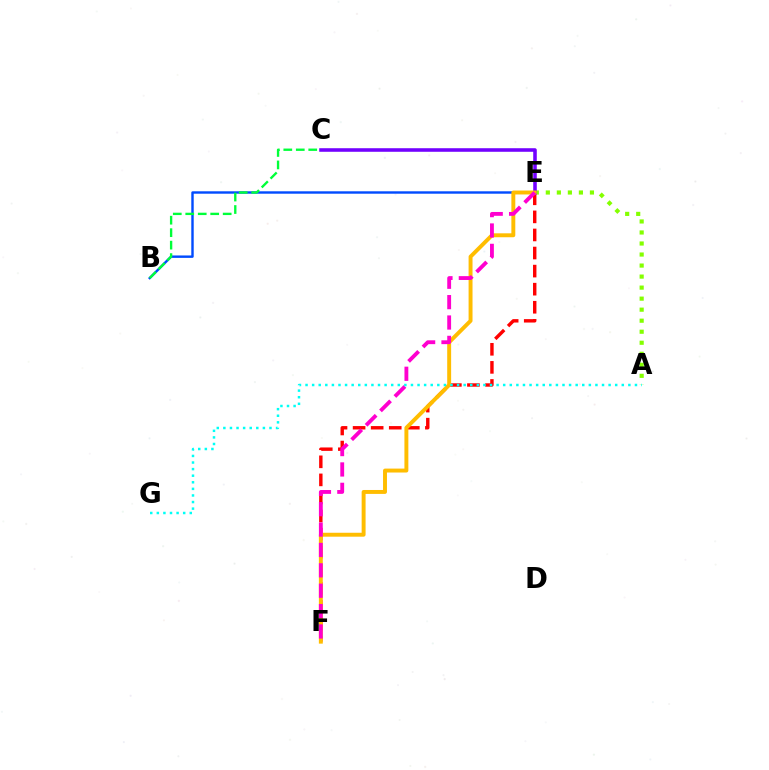{('E', 'F'): [{'color': '#ff0000', 'line_style': 'dashed', 'thickness': 2.46}, {'color': '#ffbd00', 'line_style': 'solid', 'thickness': 2.83}, {'color': '#ff00cf', 'line_style': 'dashed', 'thickness': 2.77}], ('A', 'E'): [{'color': '#84ff00', 'line_style': 'dotted', 'thickness': 3.0}], ('B', 'E'): [{'color': '#004bff', 'line_style': 'solid', 'thickness': 1.74}], ('B', 'C'): [{'color': '#00ff39', 'line_style': 'dashed', 'thickness': 1.69}], ('C', 'E'): [{'color': '#7200ff', 'line_style': 'solid', 'thickness': 2.56}], ('A', 'G'): [{'color': '#00fff6', 'line_style': 'dotted', 'thickness': 1.79}]}